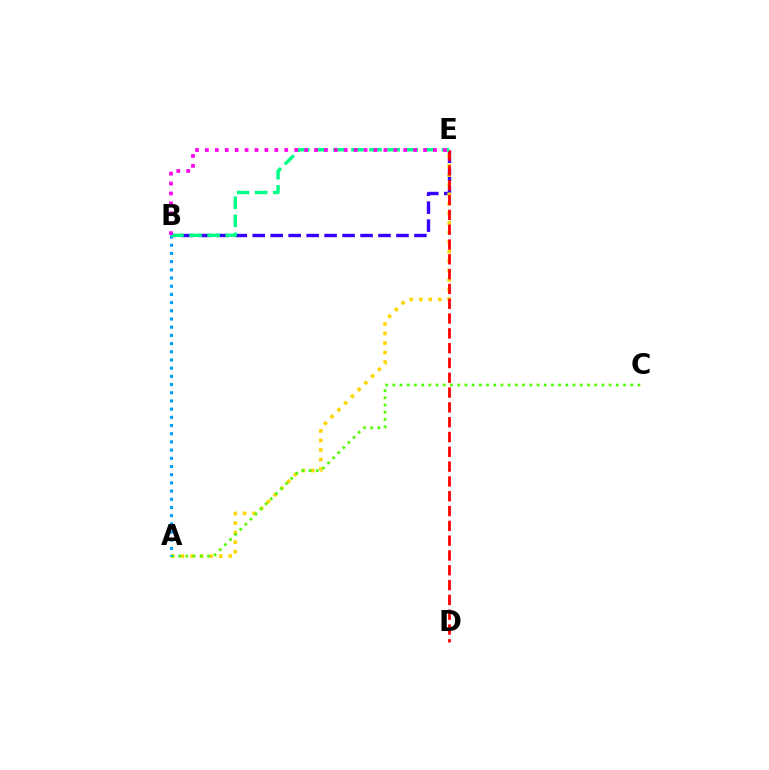{('B', 'E'): [{'color': '#3700ff', 'line_style': 'dashed', 'thickness': 2.44}, {'color': '#00ff86', 'line_style': 'dashed', 'thickness': 2.46}, {'color': '#ff00ed', 'line_style': 'dotted', 'thickness': 2.69}], ('A', 'E'): [{'color': '#ffd500', 'line_style': 'dotted', 'thickness': 2.59}], ('D', 'E'): [{'color': '#ff0000', 'line_style': 'dashed', 'thickness': 2.01}], ('A', 'C'): [{'color': '#4fff00', 'line_style': 'dotted', 'thickness': 1.96}], ('A', 'B'): [{'color': '#009eff', 'line_style': 'dotted', 'thickness': 2.23}]}